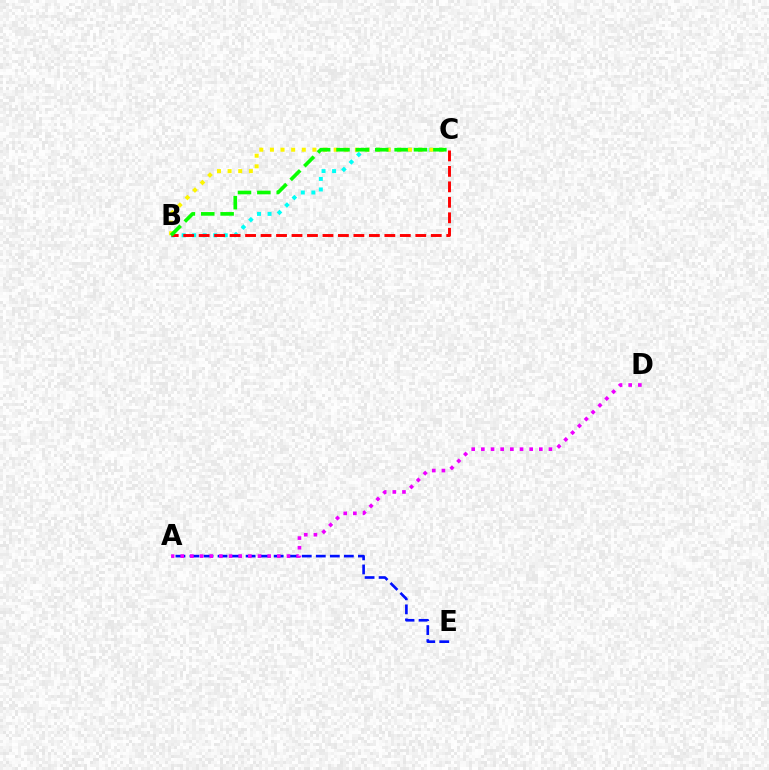{('B', 'C'): [{'color': '#00fff6', 'line_style': 'dotted', 'thickness': 2.86}, {'color': '#ff0000', 'line_style': 'dashed', 'thickness': 2.1}, {'color': '#fcf500', 'line_style': 'dotted', 'thickness': 2.89}, {'color': '#08ff00', 'line_style': 'dashed', 'thickness': 2.63}], ('A', 'E'): [{'color': '#0010ff', 'line_style': 'dashed', 'thickness': 1.91}], ('A', 'D'): [{'color': '#ee00ff', 'line_style': 'dotted', 'thickness': 2.62}]}